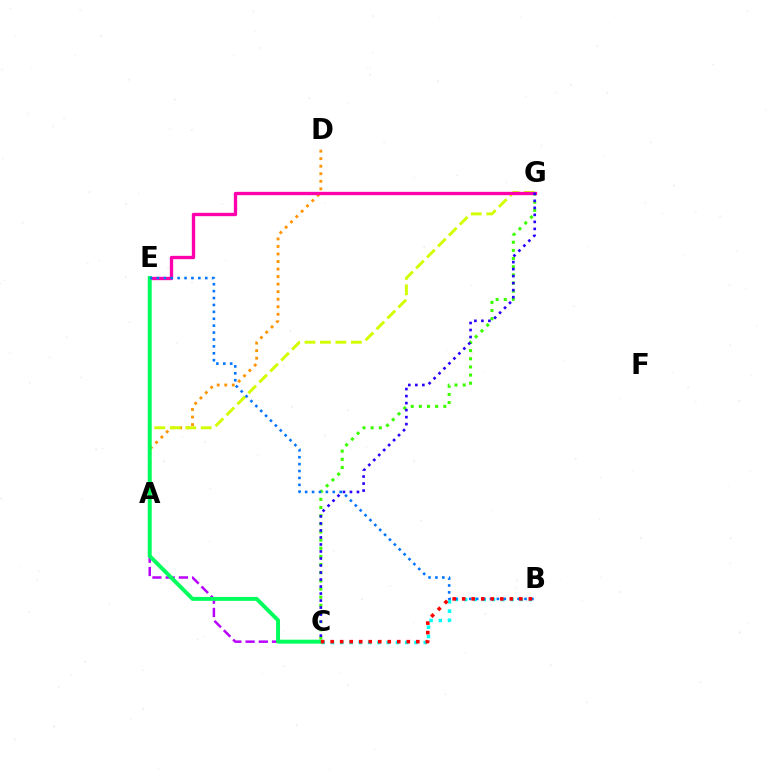{('C', 'E'): [{'color': '#b900ff', 'line_style': 'dashed', 'thickness': 1.8}, {'color': '#00ff5c', 'line_style': 'solid', 'thickness': 2.84}], ('A', 'D'): [{'color': '#ff9400', 'line_style': 'dotted', 'thickness': 2.05}], ('A', 'G'): [{'color': '#d1ff00', 'line_style': 'dashed', 'thickness': 2.1}], ('C', 'G'): [{'color': '#3dff00', 'line_style': 'dotted', 'thickness': 2.22}, {'color': '#2500ff', 'line_style': 'dotted', 'thickness': 1.91}], ('E', 'G'): [{'color': '#ff00ac', 'line_style': 'solid', 'thickness': 2.4}], ('B', 'C'): [{'color': '#00fff6', 'line_style': 'dotted', 'thickness': 2.52}, {'color': '#ff0000', 'line_style': 'dotted', 'thickness': 2.59}], ('B', 'E'): [{'color': '#0074ff', 'line_style': 'dotted', 'thickness': 1.88}]}